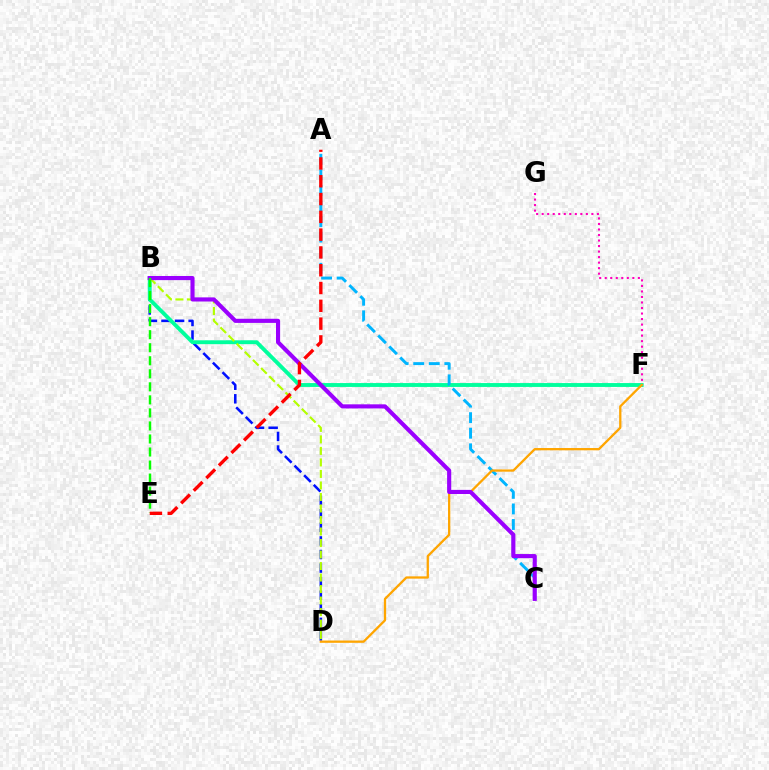{('B', 'D'): [{'color': '#0010ff', 'line_style': 'dashed', 'thickness': 1.84}, {'color': '#b3ff00', 'line_style': 'dashed', 'thickness': 1.56}], ('B', 'F'): [{'color': '#00ff9d', 'line_style': 'solid', 'thickness': 2.79}], ('A', 'C'): [{'color': '#00b5ff', 'line_style': 'dashed', 'thickness': 2.11}], ('F', 'G'): [{'color': '#ff00bd', 'line_style': 'dotted', 'thickness': 1.5}], ('D', 'F'): [{'color': '#ffa500', 'line_style': 'solid', 'thickness': 1.65}], ('B', 'C'): [{'color': '#9b00ff', 'line_style': 'solid', 'thickness': 2.97}], ('B', 'E'): [{'color': '#08ff00', 'line_style': 'dashed', 'thickness': 1.77}], ('A', 'E'): [{'color': '#ff0000', 'line_style': 'dashed', 'thickness': 2.42}]}